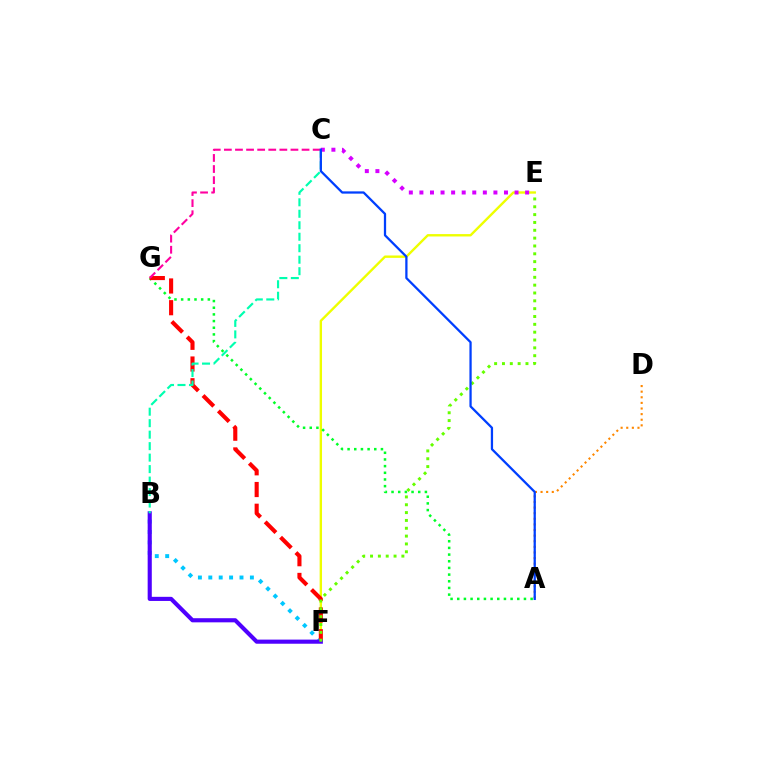{('E', 'F'): [{'color': '#eeff00', 'line_style': 'solid', 'thickness': 1.72}, {'color': '#66ff00', 'line_style': 'dotted', 'thickness': 2.13}], ('A', 'G'): [{'color': '#00ff27', 'line_style': 'dotted', 'thickness': 1.81}], ('B', 'F'): [{'color': '#00c7ff', 'line_style': 'dotted', 'thickness': 2.82}, {'color': '#4f00ff', 'line_style': 'solid', 'thickness': 2.97}], ('F', 'G'): [{'color': '#ff0000', 'line_style': 'dashed', 'thickness': 2.95}], ('C', 'G'): [{'color': '#ff00a0', 'line_style': 'dashed', 'thickness': 1.51}], ('B', 'C'): [{'color': '#00ffaf', 'line_style': 'dashed', 'thickness': 1.56}], ('C', 'E'): [{'color': '#d600ff', 'line_style': 'dotted', 'thickness': 2.87}], ('A', 'D'): [{'color': '#ff8800', 'line_style': 'dotted', 'thickness': 1.53}], ('A', 'C'): [{'color': '#003fff', 'line_style': 'solid', 'thickness': 1.63}]}